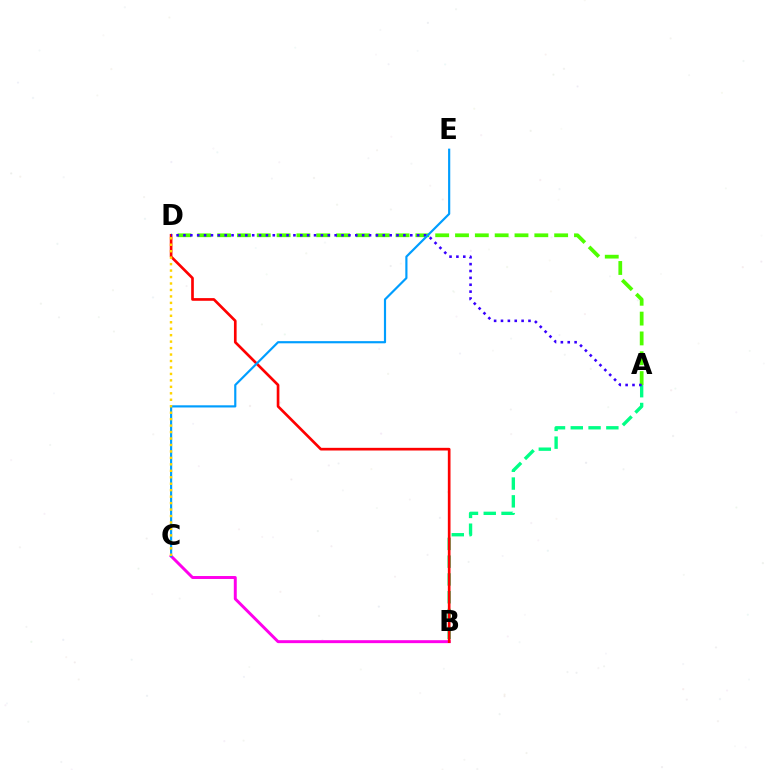{('A', 'B'): [{'color': '#00ff86', 'line_style': 'dashed', 'thickness': 2.42}], ('B', 'C'): [{'color': '#ff00ed', 'line_style': 'solid', 'thickness': 2.12}], ('A', 'D'): [{'color': '#4fff00', 'line_style': 'dashed', 'thickness': 2.69}, {'color': '#3700ff', 'line_style': 'dotted', 'thickness': 1.87}], ('B', 'D'): [{'color': '#ff0000', 'line_style': 'solid', 'thickness': 1.92}], ('C', 'E'): [{'color': '#009eff', 'line_style': 'solid', 'thickness': 1.57}], ('C', 'D'): [{'color': '#ffd500', 'line_style': 'dotted', 'thickness': 1.75}]}